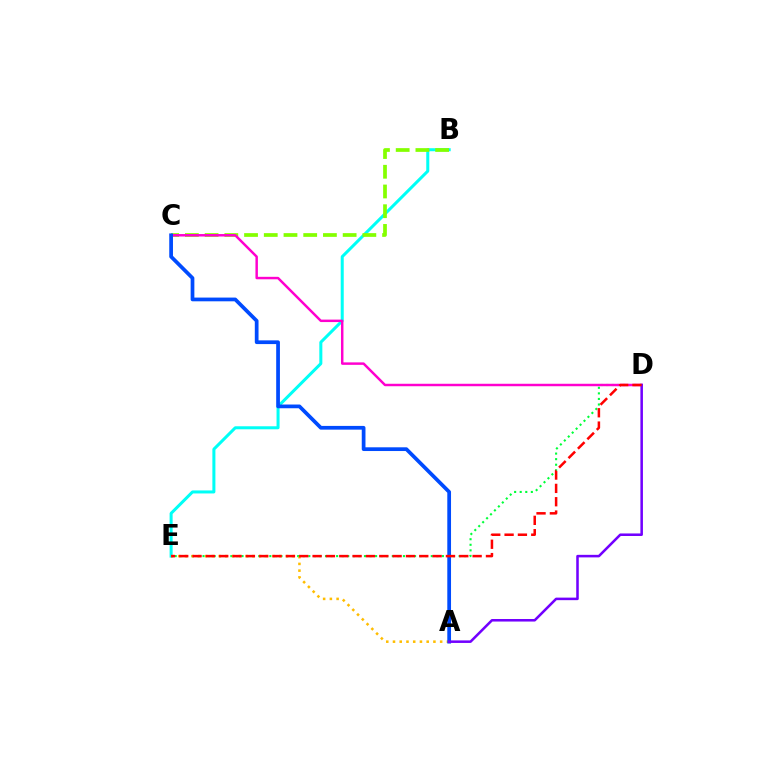{('B', 'E'): [{'color': '#00fff6', 'line_style': 'solid', 'thickness': 2.18}], ('D', 'E'): [{'color': '#00ff39', 'line_style': 'dotted', 'thickness': 1.51}, {'color': '#ff0000', 'line_style': 'dashed', 'thickness': 1.81}], ('B', 'C'): [{'color': '#84ff00', 'line_style': 'dashed', 'thickness': 2.68}], ('C', 'D'): [{'color': '#ff00cf', 'line_style': 'solid', 'thickness': 1.77}], ('A', 'E'): [{'color': '#ffbd00', 'line_style': 'dotted', 'thickness': 1.83}], ('A', 'C'): [{'color': '#004bff', 'line_style': 'solid', 'thickness': 2.69}], ('A', 'D'): [{'color': '#7200ff', 'line_style': 'solid', 'thickness': 1.83}]}